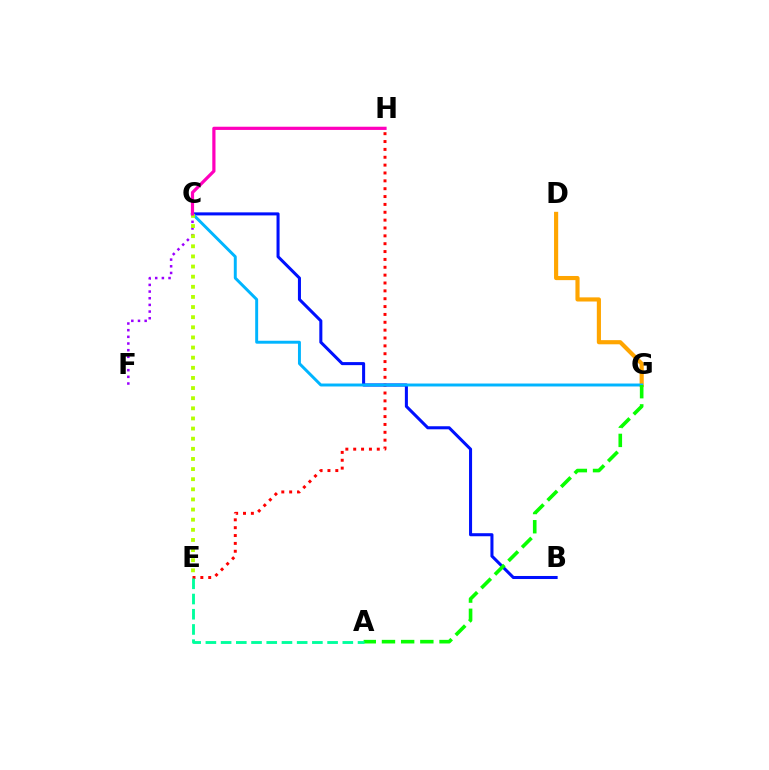{('E', 'H'): [{'color': '#ff0000', 'line_style': 'dotted', 'thickness': 2.14}], ('B', 'C'): [{'color': '#0010ff', 'line_style': 'solid', 'thickness': 2.19}], ('C', 'F'): [{'color': '#9b00ff', 'line_style': 'dotted', 'thickness': 1.81}], ('D', 'G'): [{'color': '#ffa500', 'line_style': 'solid', 'thickness': 2.98}], ('C', 'G'): [{'color': '#00b5ff', 'line_style': 'solid', 'thickness': 2.12}], ('C', 'E'): [{'color': '#b3ff00', 'line_style': 'dotted', 'thickness': 2.75}], ('A', 'G'): [{'color': '#08ff00', 'line_style': 'dashed', 'thickness': 2.61}], ('A', 'E'): [{'color': '#00ff9d', 'line_style': 'dashed', 'thickness': 2.07}], ('C', 'H'): [{'color': '#ff00bd', 'line_style': 'solid', 'thickness': 2.31}]}